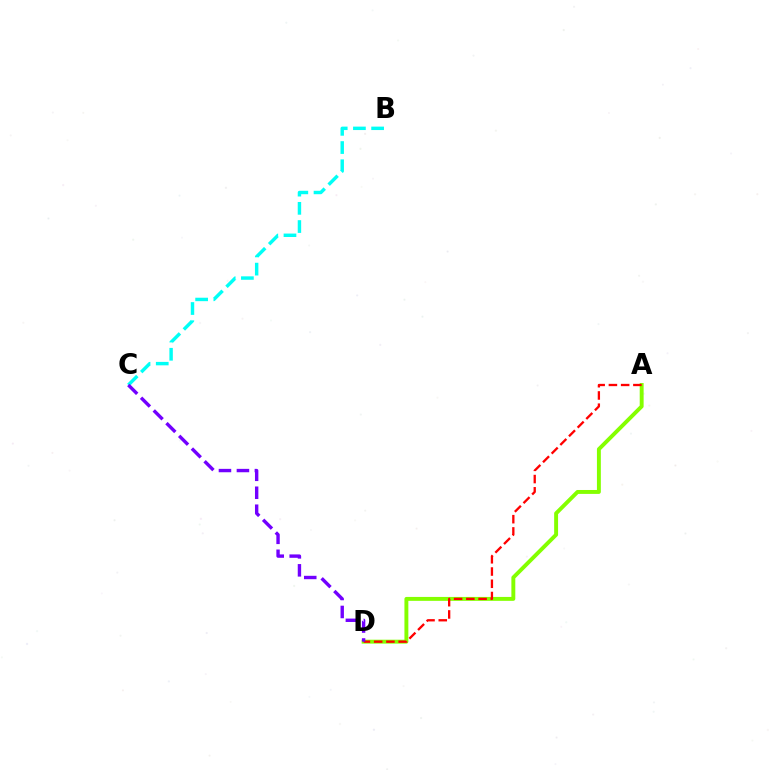{('B', 'C'): [{'color': '#00fff6', 'line_style': 'dashed', 'thickness': 2.47}], ('A', 'D'): [{'color': '#84ff00', 'line_style': 'solid', 'thickness': 2.82}, {'color': '#ff0000', 'line_style': 'dashed', 'thickness': 1.66}], ('C', 'D'): [{'color': '#7200ff', 'line_style': 'dashed', 'thickness': 2.44}]}